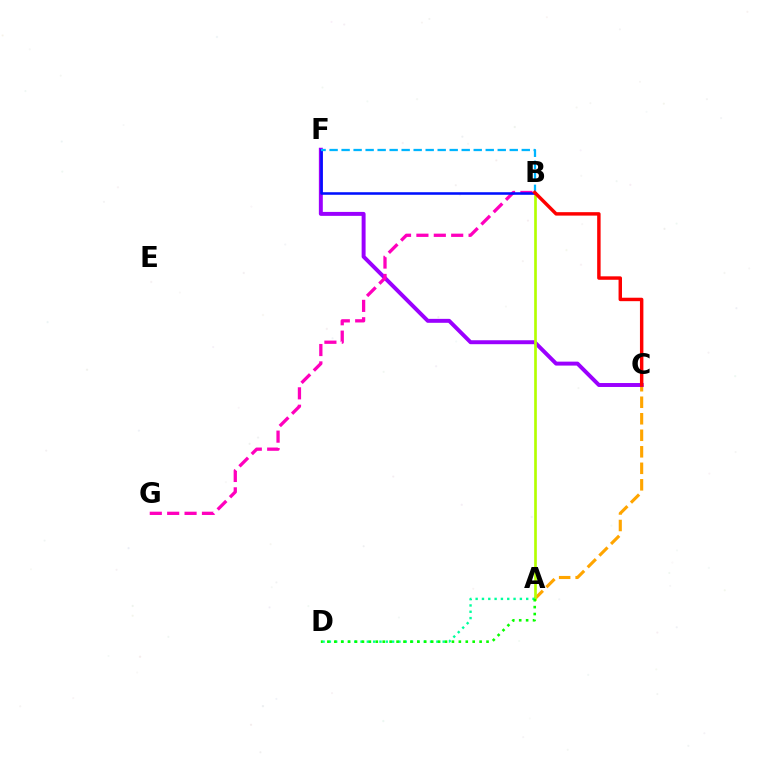{('A', 'C'): [{'color': '#ffa500', 'line_style': 'dashed', 'thickness': 2.24}], ('C', 'F'): [{'color': '#9b00ff', 'line_style': 'solid', 'thickness': 2.84}], ('A', 'B'): [{'color': '#b3ff00', 'line_style': 'solid', 'thickness': 1.92}], ('A', 'D'): [{'color': '#00ff9d', 'line_style': 'dotted', 'thickness': 1.72}, {'color': '#08ff00', 'line_style': 'dotted', 'thickness': 1.88}], ('B', 'G'): [{'color': '#ff00bd', 'line_style': 'dashed', 'thickness': 2.36}], ('B', 'F'): [{'color': '#0010ff', 'line_style': 'solid', 'thickness': 1.84}, {'color': '#00b5ff', 'line_style': 'dashed', 'thickness': 1.63}], ('B', 'C'): [{'color': '#ff0000', 'line_style': 'solid', 'thickness': 2.48}]}